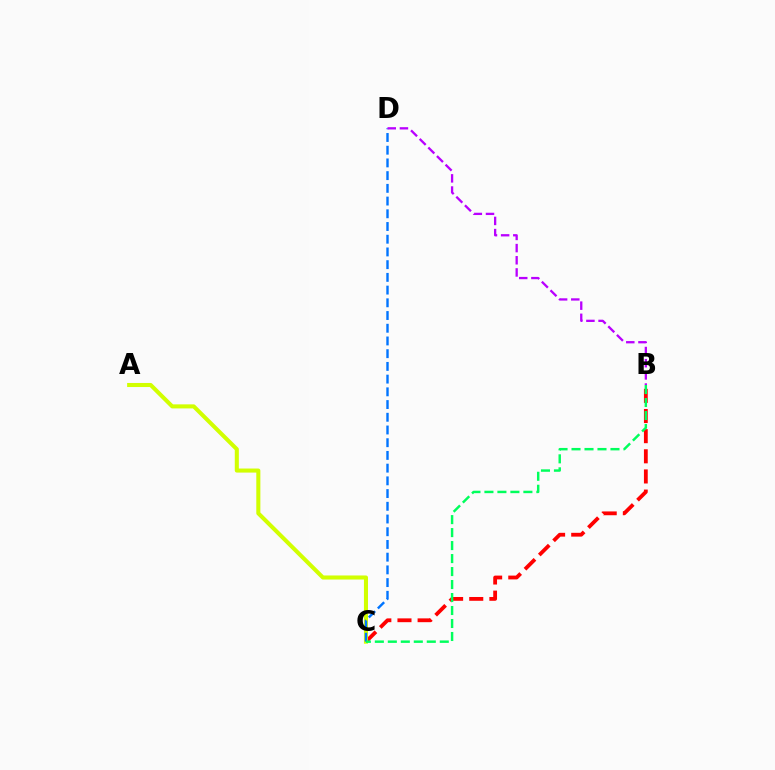{('B', 'C'): [{'color': '#ff0000', 'line_style': 'dashed', 'thickness': 2.74}, {'color': '#00ff5c', 'line_style': 'dashed', 'thickness': 1.76}], ('A', 'C'): [{'color': '#d1ff00', 'line_style': 'solid', 'thickness': 2.92}], ('C', 'D'): [{'color': '#0074ff', 'line_style': 'dashed', 'thickness': 1.73}], ('B', 'D'): [{'color': '#b900ff', 'line_style': 'dashed', 'thickness': 1.65}]}